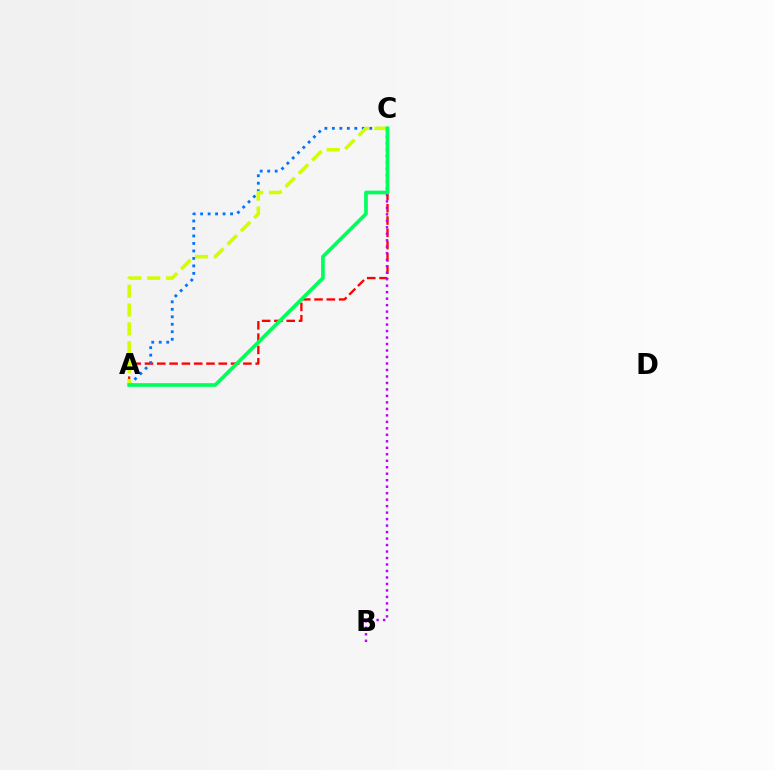{('A', 'C'): [{'color': '#ff0000', 'line_style': 'dashed', 'thickness': 1.67}, {'color': '#0074ff', 'line_style': 'dotted', 'thickness': 2.03}, {'color': '#d1ff00', 'line_style': 'dashed', 'thickness': 2.56}, {'color': '#00ff5c', 'line_style': 'solid', 'thickness': 2.65}], ('B', 'C'): [{'color': '#b900ff', 'line_style': 'dotted', 'thickness': 1.76}]}